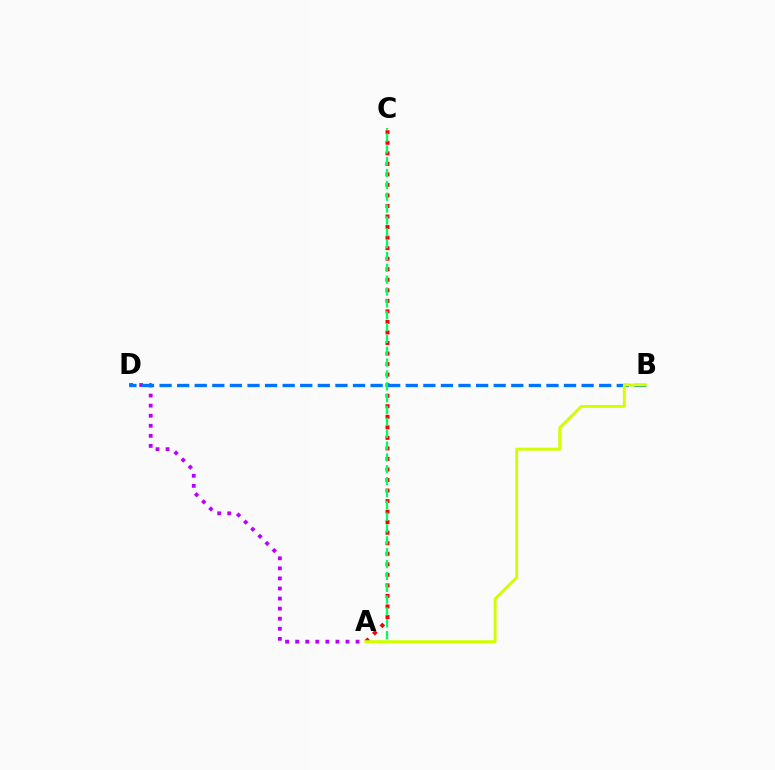{('A', 'C'): [{'color': '#ff0000', 'line_style': 'dotted', 'thickness': 2.86}, {'color': '#00ff5c', 'line_style': 'dashed', 'thickness': 1.61}], ('A', 'D'): [{'color': '#b900ff', 'line_style': 'dotted', 'thickness': 2.74}], ('B', 'D'): [{'color': '#0074ff', 'line_style': 'dashed', 'thickness': 2.39}], ('A', 'B'): [{'color': '#d1ff00', 'line_style': 'solid', 'thickness': 2.11}]}